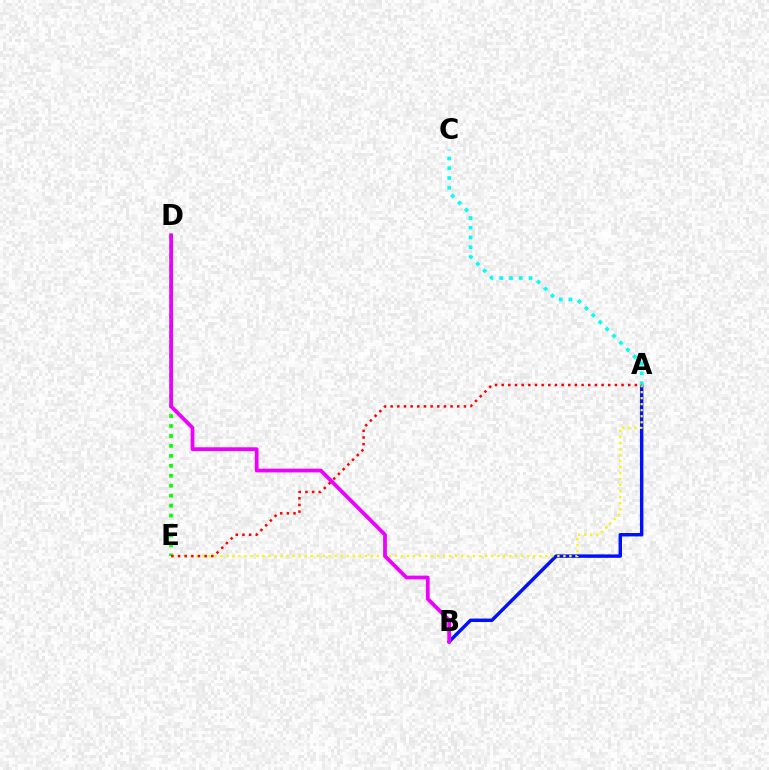{('A', 'B'): [{'color': '#0010ff', 'line_style': 'solid', 'thickness': 2.47}], ('A', 'E'): [{'color': '#fcf500', 'line_style': 'dotted', 'thickness': 1.63}, {'color': '#ff0000', 'line_style': 'dotted', 'thickness': 1.81}], ('D', 'E'): [{'color': '#08ff00', 'line_style': 'dotted', 'thickness': 2.7}], ('B', 'D'): [{'color': '#ee00ff', 'line_style': 'solid', 'thickness': 2.71}], ('A', 'C'): [{'color': '#00fff6', 'line_style': 'dotted', 'thickness': 2.66}]}